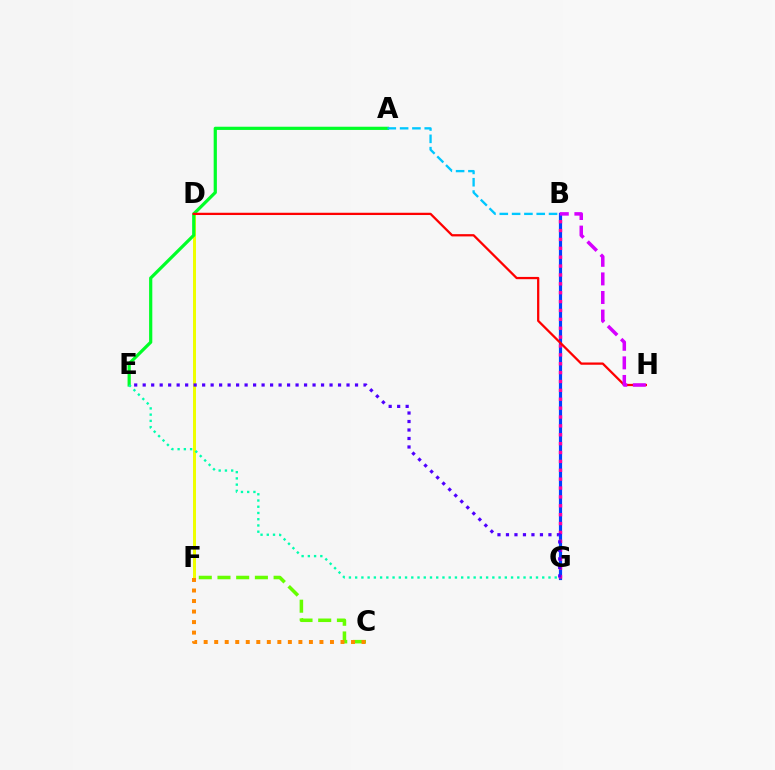{('D', 'F'): [{'color': '#eeff00', 'line_style': 'solid', 'thickness': 2.16}], ('C', 'F'): [{'color': '#66ff00', 'line_style': 'dashed', 'thickness': 2.54}, {'color': '#ff8800', 'line_style': 'dotted', 'thickness': 2.86}], ('B', 'G'): [{'color': '#003fff', 'line_style': 'solid', 'thickness': 2.29}, {'color': '#ff00a0', 'line_style': 'dotted', 'thickness': 2.41}], ('A', 'E'): [{'color': '#00ff27', 'line_style': 'solid', 'thickness': 2.31}], ('D', 'H'): [{'color': '#ff0000', 'line_style': 'solid', 'thickness': 1.63}], ('E', 'G'): [{'color': '#4f00ff', 'line_style': 'dotted', 'thickness': 2.31}, {'color': '#00ffaf', 'line_style': 'dotted', 'thickness': 1.69}], ('A', 'B'): [{'color': '#00c7ff', 'line_style': 'dashed', 'thickness': 1.67}], ('B', 'H'): [{'color': '#d600ff', 'line_style': 'dashed', 'thickness': 2.52}]}